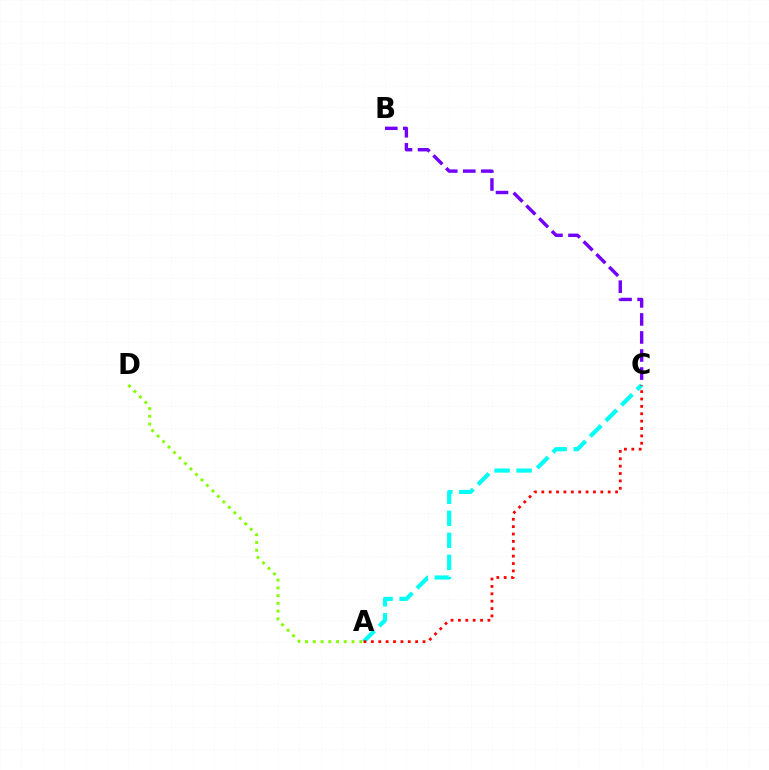{('B', 'C'): [{'color': '#7200ff', 'line_style': 'dashed', 'thickness': 2.45}], ('A', 'C'): [{'color': '#00fff6', 'line_style': 'dashed', 'thickness': 2.99}, {'color': '#ff0000', 'line_style': 'dotted', 'thickness': 2.0}], ('A', 'D'): [{'color': '#84ff00', 'line_style': 'dotted', 'thickness': 2.11}]}